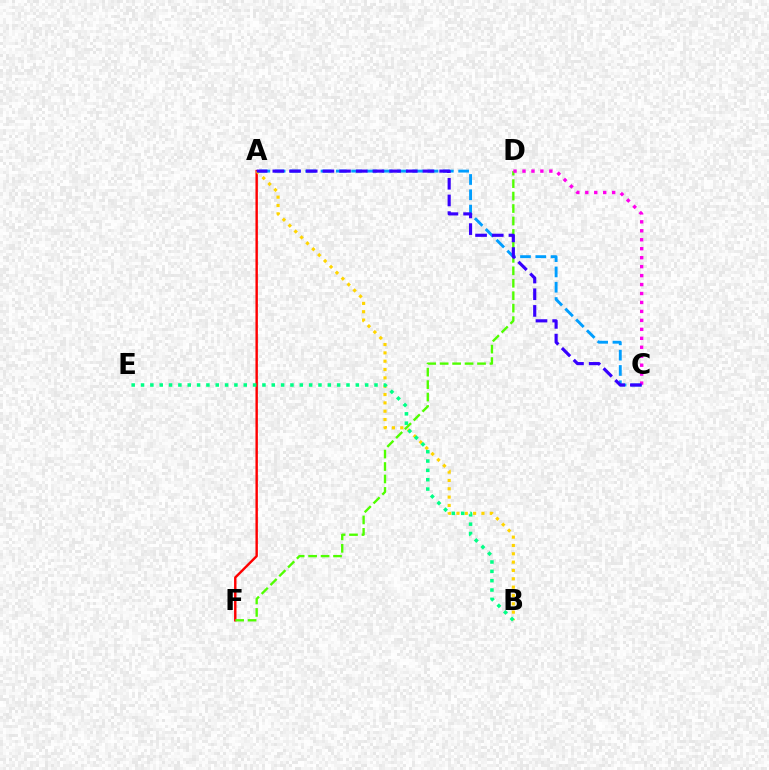{('A', 'F'): [{'color': '#ff0000', 'line_style': 'solid', 'thickness': 1.74}], ('A', 'B'): [{'color': '#ffd500', 'line_style': 'dotted', 'thickness': 2.26}], ('B', 'E'): [{'color': '#00ff86', 'line_style': 'dotted', 'thickness': 2.54}], ('D', 'F'): [{'color': '#4fff00', 'line_style': 'dashed', 'thickness': 1.69}], ('A', 'C'): [{'color': '#009eff', 'line_style': 'dashed', 'thickness': 2.08}, {'color': '#3700ff', 'line_style': 'dashed', 'thickness': 2.27}], ('C', 'D'): [{'color': '#ff00ed', 'line_style': 'dotted', 'thickness': 2.43}]}